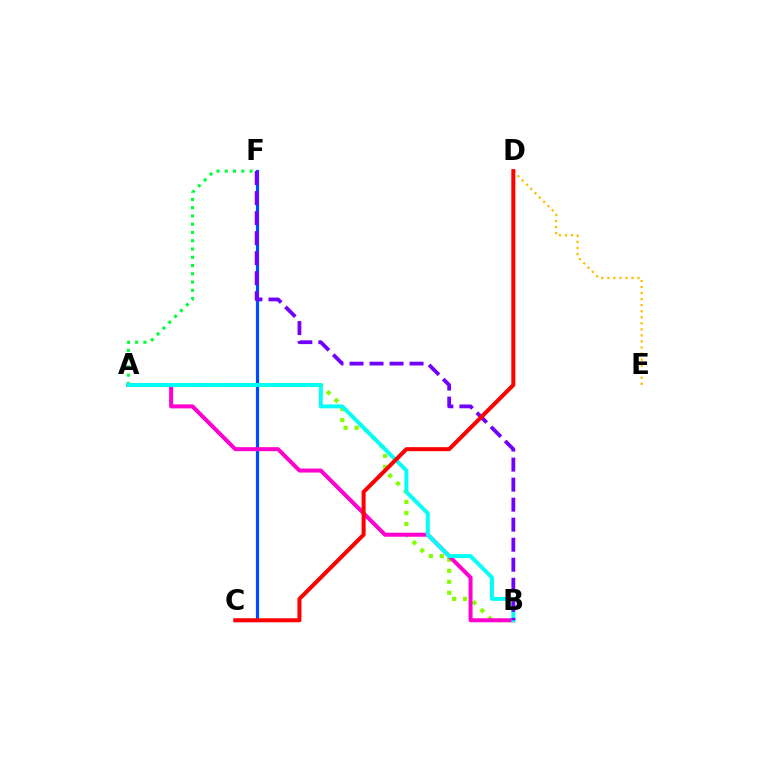{('C', 'F'): [{'color': '#004bff', 'line_style': 'solid', 'thickness': 2.29}], ('A', 'B'): [{'color': '#84ff00', 'line_style': 'dotted', 'thickness': 2.99}, {'color': '#ff00cf', 'line_style': 'solid', 'thickness': 2.88}, {'color': '#00fff6', 'line_style': 'solid', 'thickness': 2.83}], ('D', 'E'): [{'color': '#ffbd00', 'line_style': 'dotted', 'thickness': 1.64}], ('A', 'F'): [{'color': '#00ff39', 'line_style': 'dotted', 'thickness': 2.25}], ('B', 'F'): [{'color': '#7200ff', 'line_style': 'dashed', 'thickness': 2.72}], ('C', 'D'): [{'color': '#ff0000', 'line_style': 'solid', 'thickness': 2.88}]}